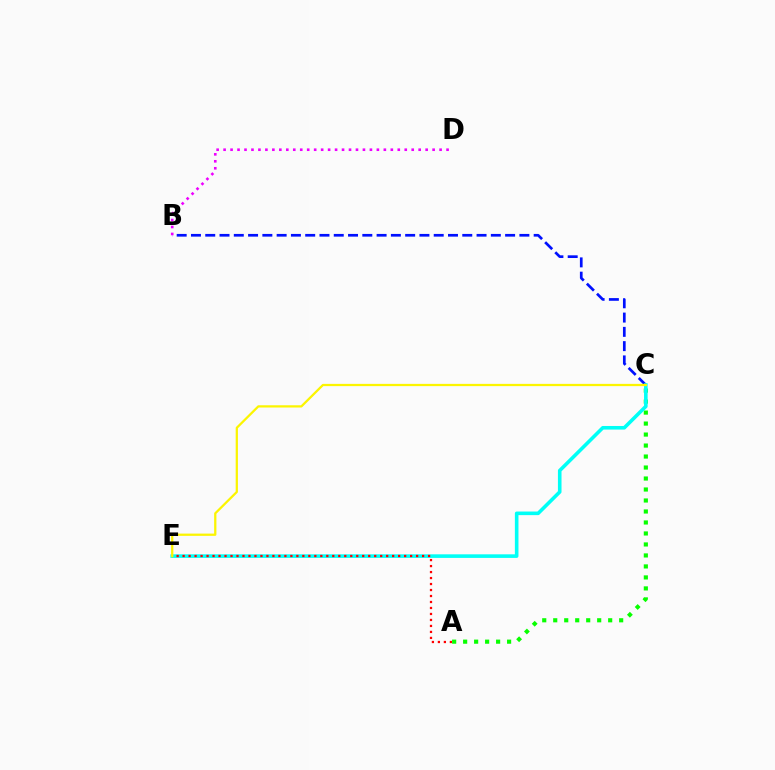{('A', 'C'): [{'color': '#08ff00', 'line_style': 'dotted', 'thickness': 2.99}], ('B', 'C'): [{'color': '#0010ff', 'line_style': 'dashed', 'thickness': 1.94}], ('C', 'E'): [{'color': '#00fff6', 'line_style': 'solid', 'thickness': 2.59}, {'color': '#fcf500', 'line_style': 'solid', 'thickness': 1.62}], ('B', 'D'): [{'color': '#ee00ff', 'line_style': 'dotted', 'thickness': 1.89}], ('A', 'E'): [{'color': '#ff0000', 'line_style': 'dotted', 'thickness': 1.63}]}